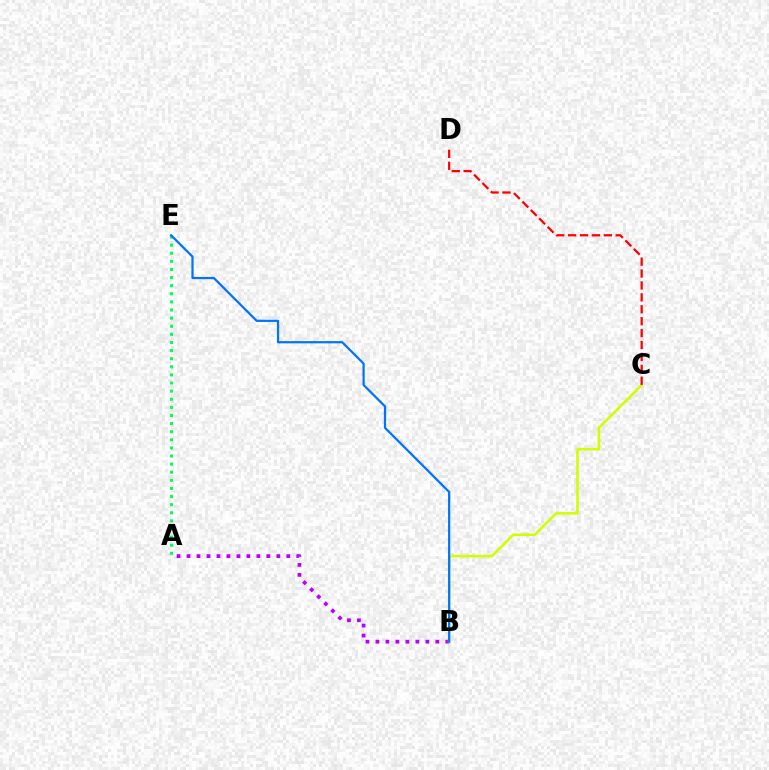{('A', 'B'): [{'color': '#b900ff', 'line_style': 'dotted', 'thickness': 2.71}], ('B', 'C'): [{'color': '#d1ff00', 'line_style': 'solid', 'thickness': 1.86}], ('C', 'D'): [{'color': '#ff0000', 'line_style': 'dashed', 'thickness': 1.62}], ('A', 'E'): [{'color': '#00ff5c', 'line_style': 'dotted', 'thickness': 2.2}], ('B', 'E'): [{'color': '#0074ff', 'line_style': 'solid', 'thickness': 1.61}]}